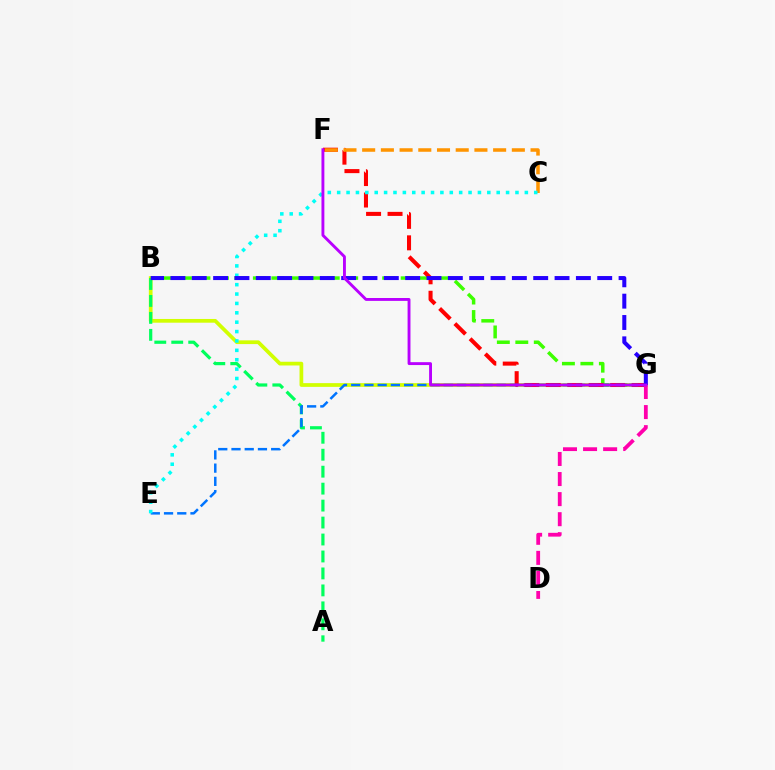{('B', 'G'): [{'color': '#d1ff00', 'line_style': 'solid', 'thickness': 2.69}, {'color': '#3dff00', 'line_style': 'dashed', 'thickness': 2.51}, {'color': '#2500ff', 'line_style': 'dashed', 'thickness': 2.9}], ('A', 'B'): [{'color': '#00ff5c', 'line_style': 'dashed', 'thickness': 2.3}], ('F', 'G'): [{'color': '#ff0000', 'line_style': 'dashed', 'thickness': 2.92}, {'color': '#b900ff', 'line_style': 'solid', 'thickness': 2.08}], ('C', 'F'): [{'color': '#ff9400', 'line_style': 'dashed', 'thickness': 2.54}], ('E', 'G'): [{'color': '#0074ff', 'line_style': 'dashed', 'thickness': 1.8}], ('D', 'G'): [{'color': '#ff00ac', 'line_style': 'dashed', 'thickness': 2.73}], ('C', 'E'): [{'color': '#00fff6', 'line_style': 'dotted', 'thickness': 2.55}]}